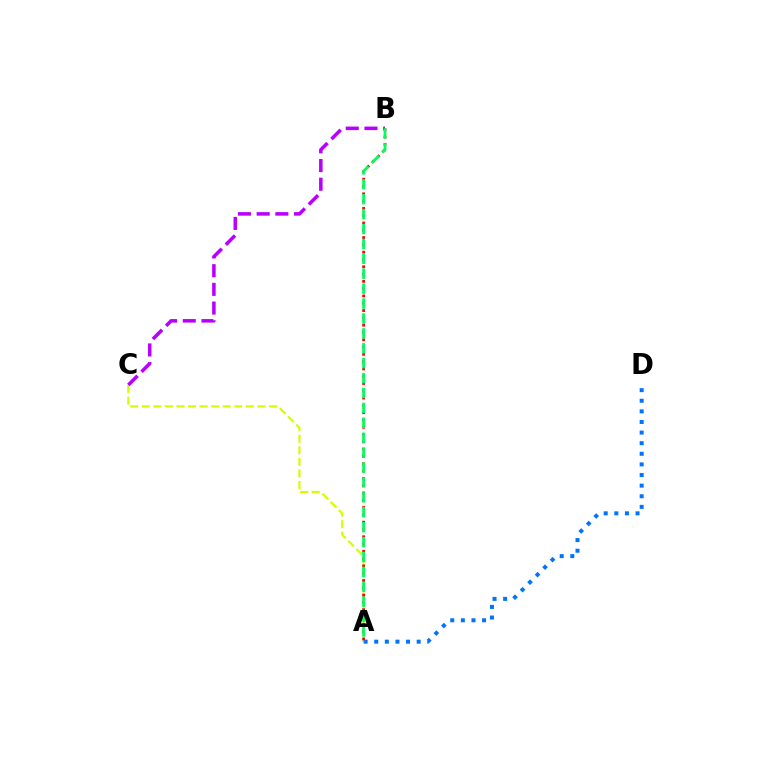{('A', 'C'): [{'color': '#d1ff00', 'line_style': 'dashed', 'thickness': 1.57}], ('A', 'D'): [{'color': '#0074ff', 'line_style': 'dotted', 'thickness': 2.88}], ('A', 'B'): [{'color': '#ff0000', 'line_style': 'dotted', 'thickness': 1.98}, {'color': '#00ff5c', 'line_style': 'dashed', 'thickness': 2.03}], ('B', 'C'): [{'color': '#b900ff', 'line_style': 'dashed', 'thickness': 2.54}]}